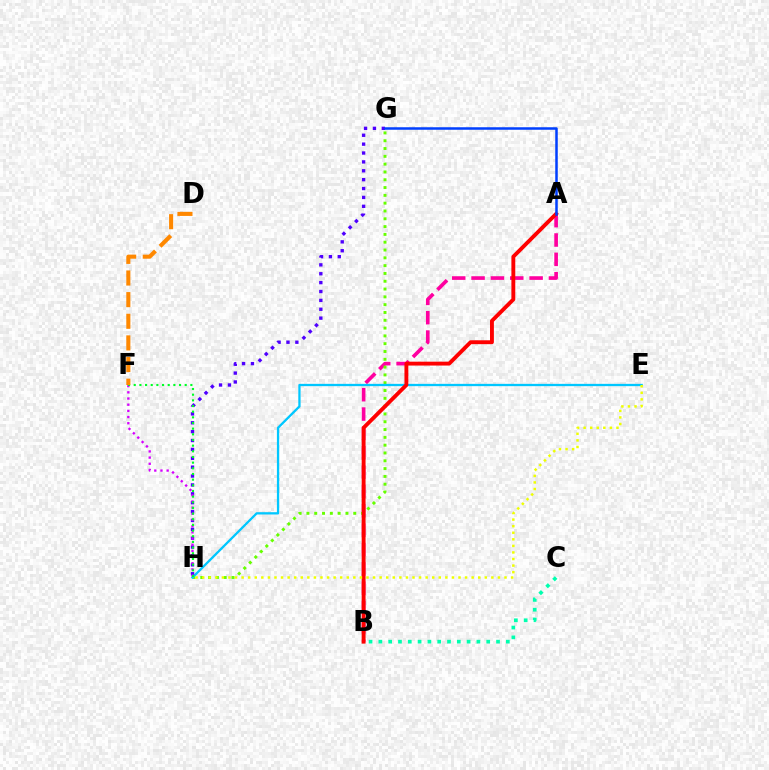{('A', 'B'): [{'color': '#ff00a0', 'line_style': 'dashed', 'thickness': 2.63}, {'color': '#ff0000', 'line_style': 'solid', 'thickness': 2.79}], ('G', 'H'): [{'color': '#66ff00', 'line_style': 'dotted', 'thickness': 2.12}, {'color': '#4f00ff', 'line_style': 'dotted', 'thickness': 2.41}], ('E', 'H'): [{'color': '#00c7ff', 'line_style': 'solid', 'thickness': 1.65}, {'color': '#eeff00', 'line_style': 'dotted', 'thickness': 1.79}], ('F', 'H'): [{'color': '#d600ff', 'line_style': 'dotted', 'thickness': 1.68}, {'color': '#00ff27', 'line_style': 'dotted', 'thickness': 1.54}], ('D', 'F'): [{'color': '#ff8800', 'line_style': 'dashed', 'thickness': 2.94}], ('A', 'G'): [{'color': '#003fff', 'line_style': 'solid', 'thickness': 1.8}], ('B', 'C'): [{'color': '#00ffaf', 'line_style': 'dotted', 'thickness': 2.66}]}